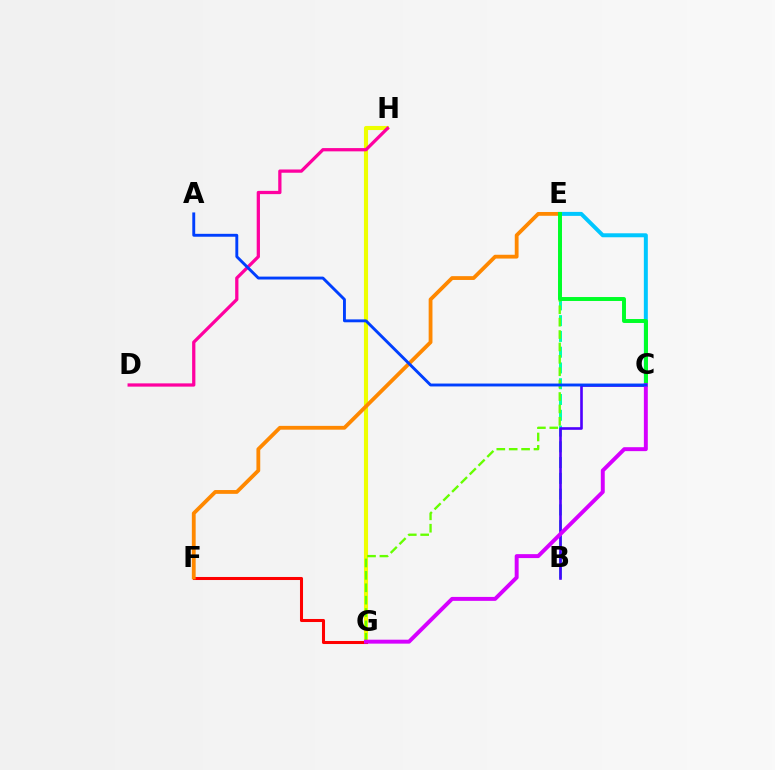{('G', 'H'): [{'color': '#eeff00', 'line_style': 'solid', 'thickness': 2.95}], ('B', 'E'): [{'color': '#00ffaf', 'line_style': 'dashed', 'thickness': 2.14}], ('C', 'E'): [{'color': '#00c7ff', 'line_style': 'solid', 'thickness': 2.87}, {'color': '#00ff27', 'line_style': 'solid', 'thickness': 2.84}], ('E', 'G'): [{'color': '#66ff00', 'line_style': 'dashed', 'thickness': 1.68}], ('F', 'G'): [{'color': '#ff0000', 'line_style': 'solid', 'thickness': 2.2}], ('B', 'C'): [{'color': '#4f00ff', 'line_style': 'solid', 'thickness': 1.89}], ('D', 'H'): [{'color': '#ff00a0', 'line_style': 'solid', 'thickness': 2.35}], ('E', 'F'): [{'color': '#ff8800', 'line_style': 'solid', 'thickness': 2.74}], ('C', 'G'): [{'color': '#d600ff', 'line_style': 'solid', 'thickness': 2.84}], ('A', 'C'): [{'color': '#003fff', 'line_style': 'solid', 'thickness': 2.09}]}